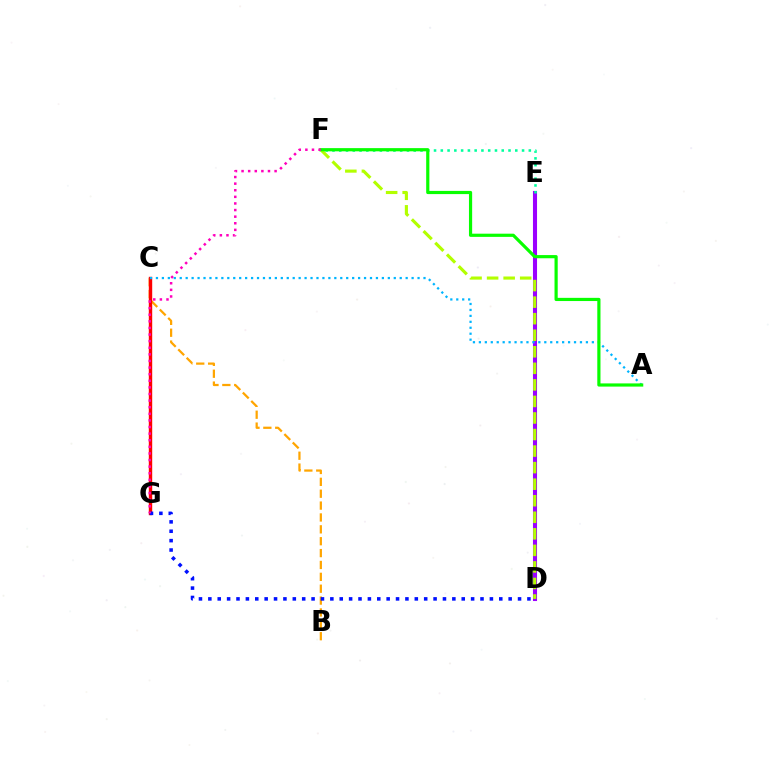{('B', 'C'): [{'color': '#ffa500', 'line_style': 'dashed', 'thickness': 1.61}], ('D', 'E'): [{'color': '#9b00ff', 'line_style': 'solid', 'thickness': 2.94}], ('E', 'F'): [{'color': '#00ff9d', 'line_style': 'dotted', 'thickness': 1.84}], ('D', 'F'): [{'color': '#b3ff00', 'line_style': 'dashed', 'thickness': 2.25}], ('C', 'G'): [{'color': '#ff0000', 'line_style': 'solid', 'thickness': 2.45}], ('A', 'C'): [{'color': '#00b5ff', 'line_style': 'dotted', 'thickness': 1.62}], ('D', 'G'): [{'color': '#0010ff', 'line_style': 'dotted', 'thickness': 2.55}], ('A', 'F'): [{'color': '#08ff00', 'line_style': 'solid', 'thickness': 2.29}], ('F', 'G'): [{'color': '#ff00bd', 'line_style': 'dotted', 'thickness': 1.79}]}